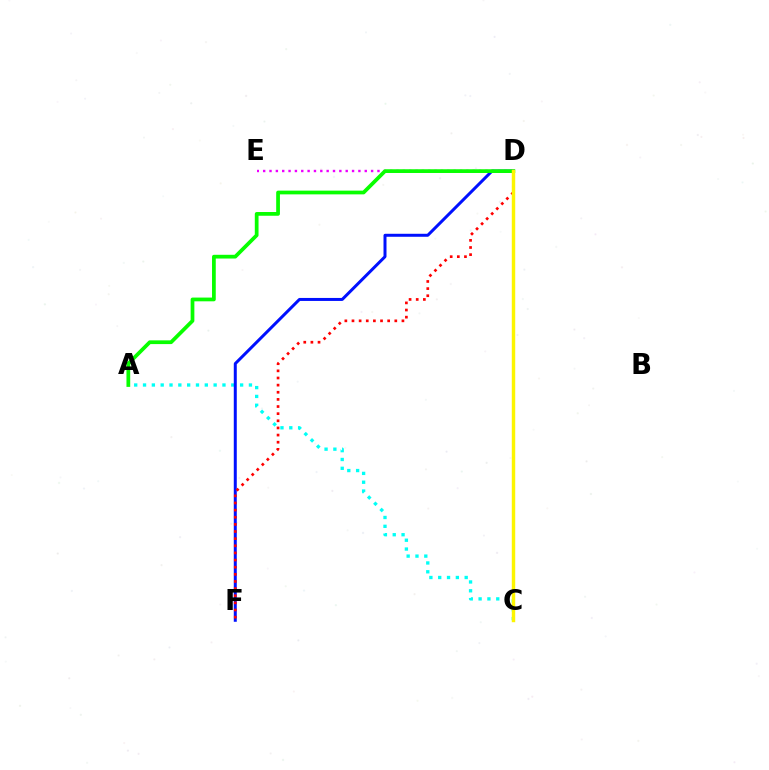{('A', 'C'): [{'color': '#00fff6', 'line_style': 'dotted', 'thickness': 2.4}], ('D', 'E'): [{'color': '#ee00ff', 'line_style': 'dotted', 'thickness': 1.73}], ('D', 'F'): [{'color': '#0010ff', 'line_style': 'solid', 'thickness': 2.15}, {'color': '#ff0000', 'line_style': 'dotted', 'thickness': 1.94}], ('A', 'D'): [{'color': '#08ff00', 'line_style': 'solid', 'thickness': 2.69}], ('C', 'D'): [{'color': '#fcf500', 'line_style': 'solid', 'thickness': 2.47}]}